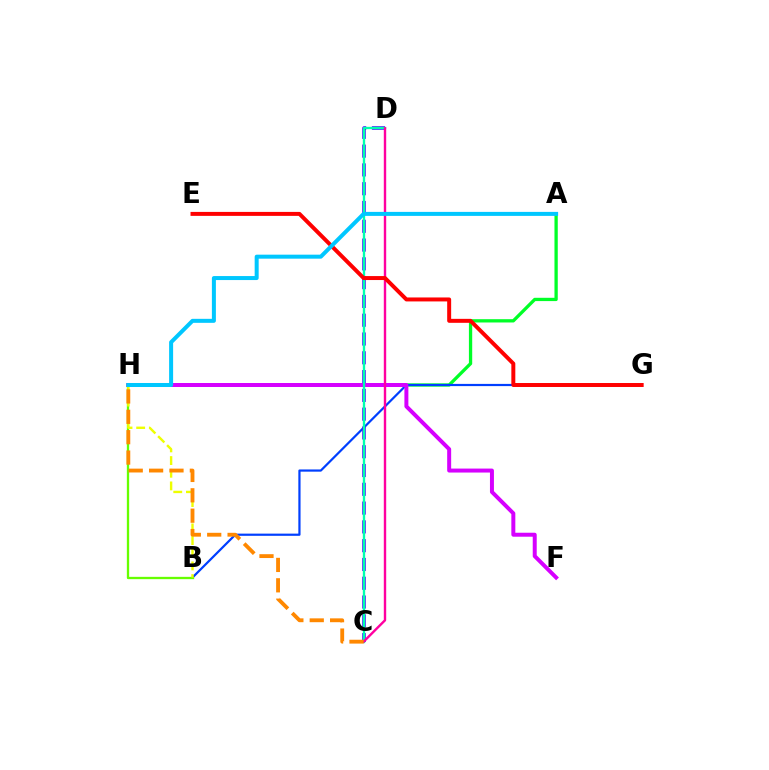{('A', 'H'): [{'color': '#00ff27', 'line_style': 'solid', 'thickness': 2.37}, {'color': '#00c7ff', 'line_style': 'solid', 'thickness': 2.88}], ('B', 'G'): [{'color': '#003fff', 'line_style': 'solid', 'thickness': 1.59}], ('F', 'H'): [{'color': '#d600ff', 'line_style': 'solid', 'thickness': 2.86}], ('C', 'D'): [{'color': '#4f00ff', 'line_style': 'dashed', 'thickness': 2.55}, {'color': '#00ffaf', 'line_style': 'solid', 'thickness': 1.69}, {'color': '#ff00a0', 'line_style': 'solid', 'thickness': 1.73}], ('B', 'H'): [{'color': '#66ff00', 'line_style': 'solid', 'thickness': 1.67}, {'color': '#eeff00', 'line_style': 'dashed', 'thickness': 1.72}], ('E', 'G'): [{'color': '#ff0000', 'line_style': 'solid', 'thickness': 2.86}], ('C', 'H'): [{'color': '#ff8800', 'line_style': 'dashed', 'thickness': 2.77}]}